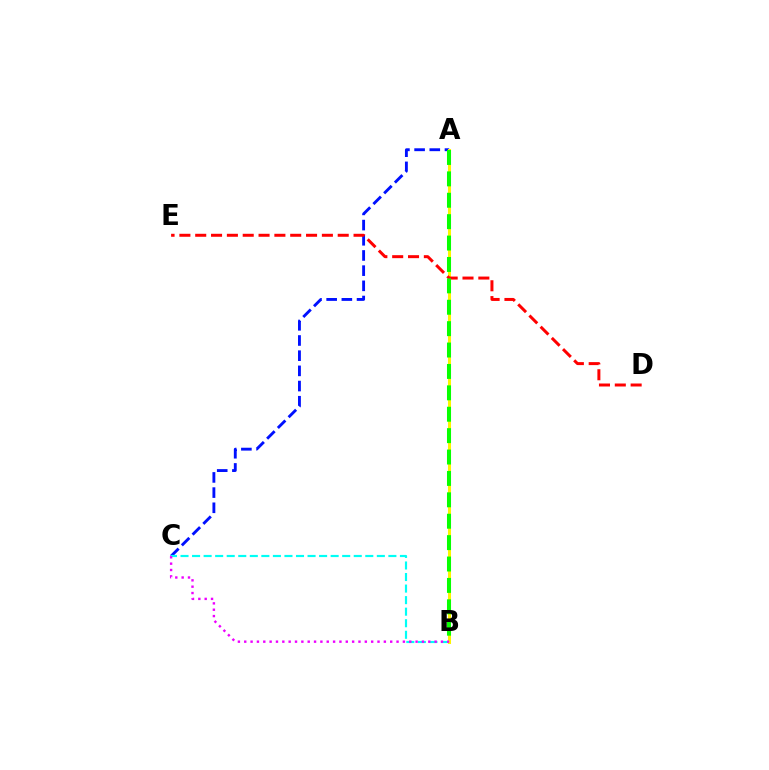{('A', 'C'): [{'color': '#0010ff', 'line_style': 'dashed', 'thickness': 2.06}], ('B', 'C'): [{'color': '#00fff6', 'line_style': 'dashed', 'thickness': 1.57}, {'color': '#ee00ff', 'line_style': 'dotted', 'thickness': 1.72}], ('A', 'B'): [{'color': '#fcf500', 'line_style': 'solid', 'thickness': 2.18}, {'color': '#08ff00', 'line_style': 'dashed', 'thickness': 2.91}], ('D', 'E'): [{'color': '#ff0000', 'line_style': 'dashed', 'thickness': 2.15}]}